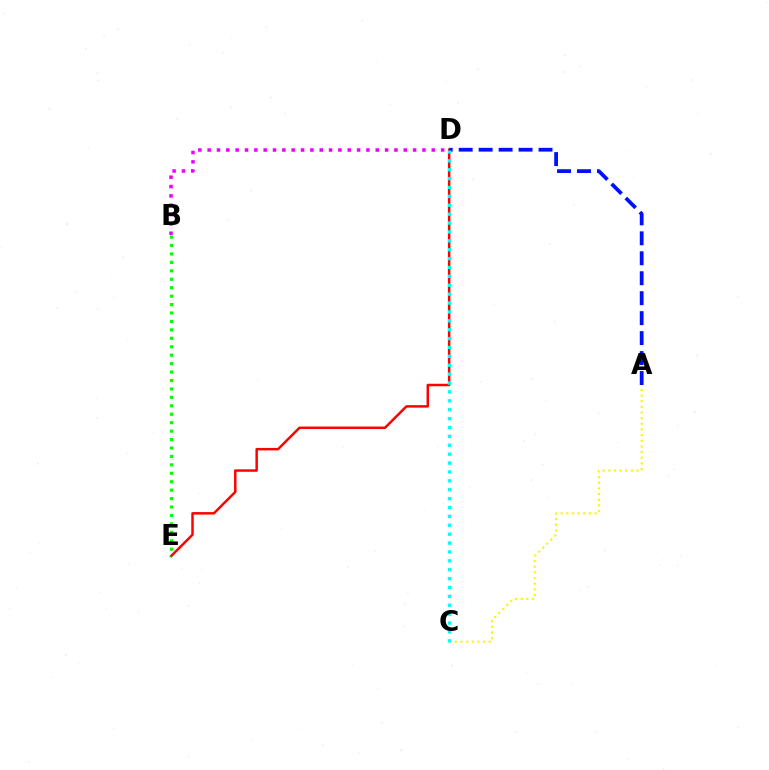{('B', 'D'): [{'color': '#ee00ff', 'line_style': 'dotted', 'thickness': 2.54}], ('D', 'E'): [{'color': '#ff0000', 'line_style': 'solid', 'thickness': 1.78}], ('A', 'C'): [{'color': '#fcf500', 'line_style': 'dotted', 'thickness': 1.54}], ('A', 'D'): [{'color': '#0010ff', 'line_style': 'dashed', 'thickness': 2.71}], ('B', 'E'): [{'color': '#08ff00', 'line_style': 'dotted', 'thickness': 2.29}], ('C', 'D'): [{'color': '#00fff6', 'line_style': 'dotted', 'thickness': 2.42}]}